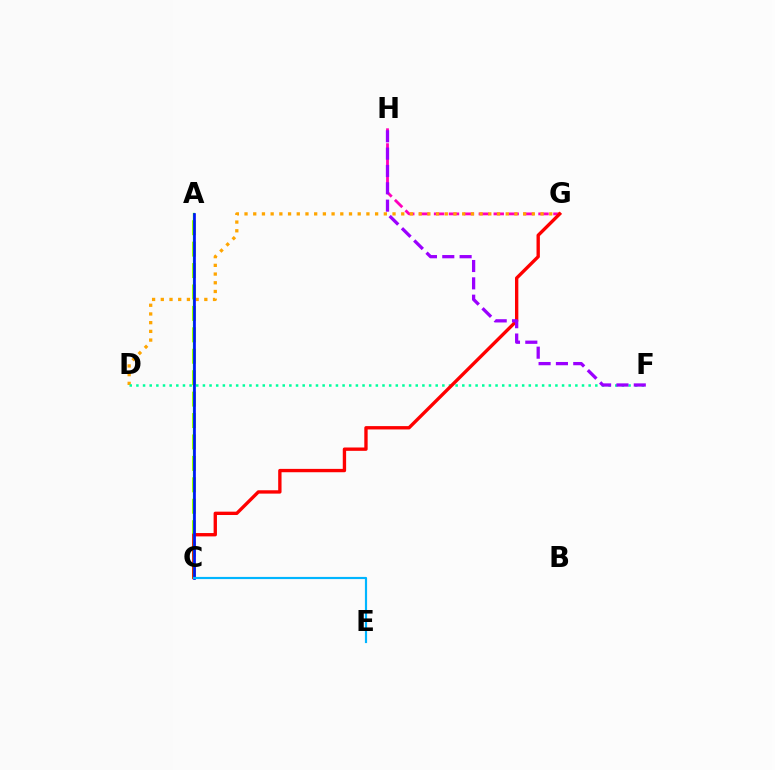{('G', 'H'): [{'color': '#ff00bd', 'line_style': 'dashed', 'thickness': 2.03}], ('A', 'C'): [{'color': '#b3ff00', 'line_style': 'dashed', 'thickness': 2.91}, {'color': '#08ff00', 'line_style': 'solid', 'thickness': 1.63}, {'color': '#0010ff', 'line_style': 'solid', 'thickness': 1.91}], ('D', 'G'): [{'color': '#ffa500', 'line_style': 'dotted', 'thickness': 2.37}], ('D', 'F'): [{'color': '#00ff9d', 'line_style': 'dotted', 'thickness': 1.81}], ('C', 'G'): [{'color': '#ff0000', 'line_style': 'solid', 'thickness': 2.41}], ('C', 'E'): [{'color': '#00b5ff', 'line_style': 'solid', 'thickness': 1.56}], ('F', 'H'): [{'color': '#9b00ff', 'line_style': 'dashed', 'thickness': 2.35}]}